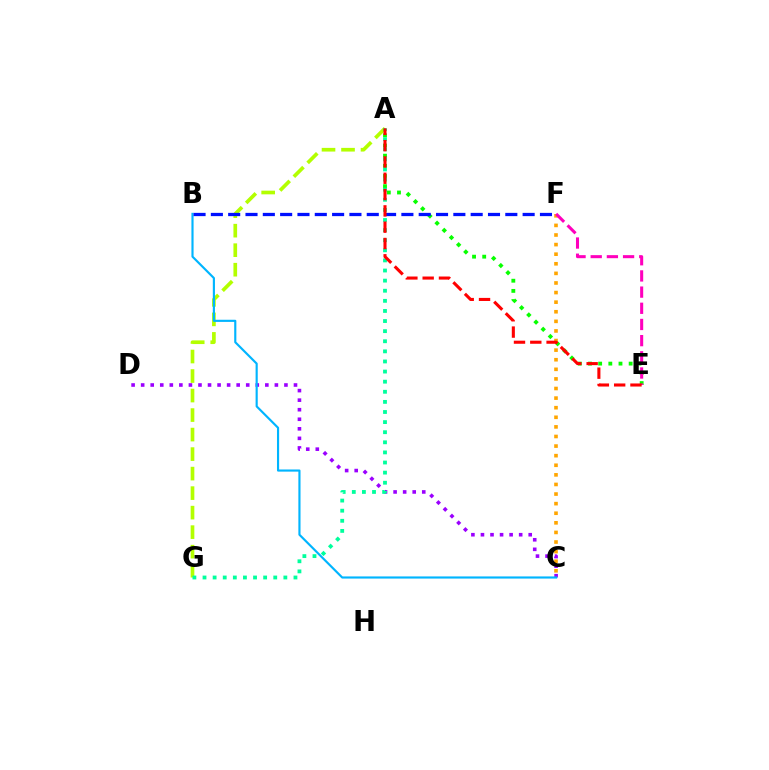{('A', 'E'): [{'color': '#08ff00', 'line_style': 'dotted', 'thickness': 2.76}, {'color': '#ff0000', 'line_style': 'dashed', 'thickness': 2.21}], ('A', 'G'): [{'color': '#b3ff00', 'line_style': 'dashed', 'thickness': 2.65}, {'color': '#00ff9d', 'line_style': 'dotted', 'thickness': 2.75}], ('C', 'D'): [{'color': '#9b00ff', 'line_style': 'dotted', 'thickness': 2.6}], ('B', 'C'): [{'color': '#00b5ff', 'line_style': 'solid', 'thickness': 1.55}], ('C', 'F'): [{'color': '#ffa500', 'line_style': 'dotted', 'thickness': 2.61}], ('B', 'F'): [{'color': '#0010ff', 'line_style': 'dashed', 'thickness': 2.35}], ('E', 'F'): [{'color': '#ff00bd', 'line_style': 'dashed', 'thickness': 2.2}]}